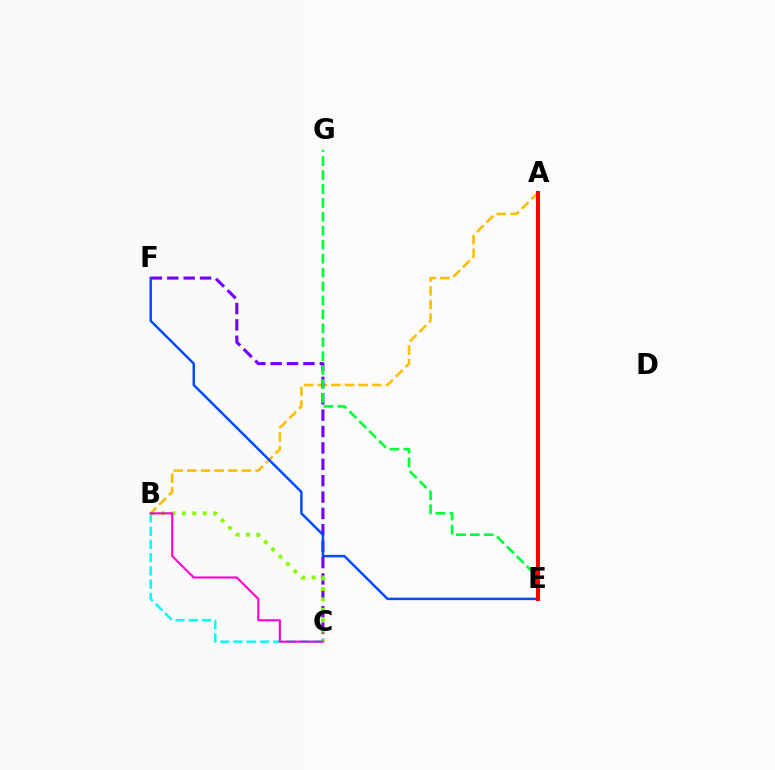{('A', 'B'): [{'color': '#ffbd00', 'line_style': 'dashed', 'thickness': 1.85}], ('B', 'C'): [{'color': '#00fff6', 'line_style': 'dashed', 'thickness': 1.8}, {'color': '#84ff00', 'line_style': 'dotted', 'thickness': 2.83}, {'color': '#ff00cf', 'line_style': 'solid', 'thickness': 1.51}], ('C', 'F'): [{'color': '#7200ff', 'line_style': 'dashed', 'thickness': 2.23}], ('E', 'G'): [{'color': '#00ff39', 'line_style': 'dashed', 'thickness': 1.89}], ('E', 'F'): [{'color': '#004bff', 'line_style': 'solid', 'thickness': 1.77}], ('A', 'E'): [{'color': '#ff0000', 'line_style': 'solid', 'thickness': 2.93}]}